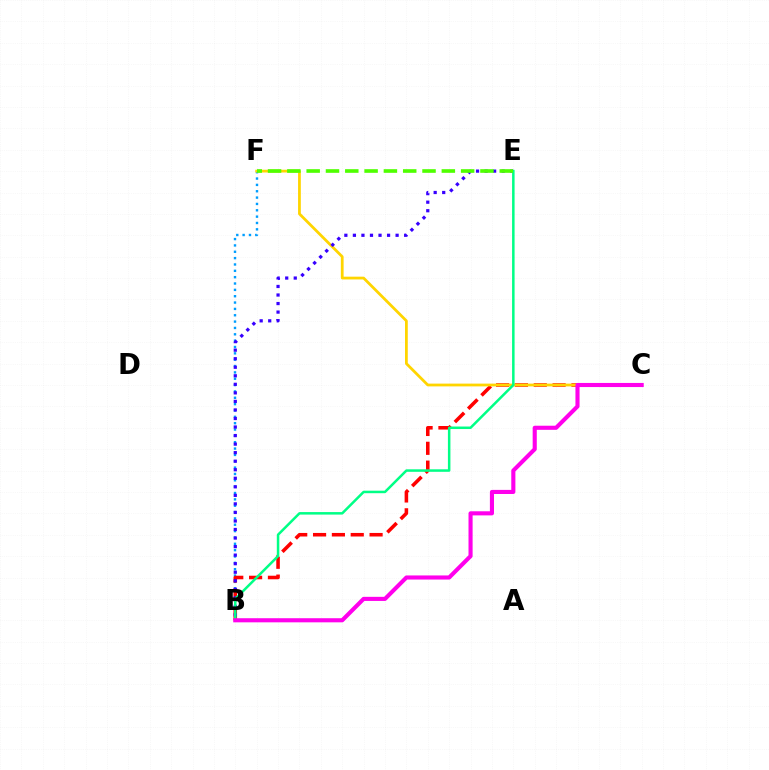{('B', 'F'): [{'color': '#009eff', 'line_style': 'dotted', 'thickness': 1.72}], ('B', 'C'): [{'color': '#ff0000', 'line_style': 'dashed', 'thickness': 2.56}, {'color': '#ff00ed', 'line_style': 'solid', 'thickness': 2.96}], ('C', 'F'): [{'color': '#ffd500', 'line_style': 'solid', 'thickness': 1.99}], ('B', 'E'): [{'color': '#3700ff', 'line_style': 'dotted', 'thickness': 2.32}, {'color': '#00ff86', 'line_style': 'solid', 'thickness': 1.81}], ('E', 'F'): [{'color': '#4fff00', 'line_style': 'dashed', 'thickness': 2.62}]}